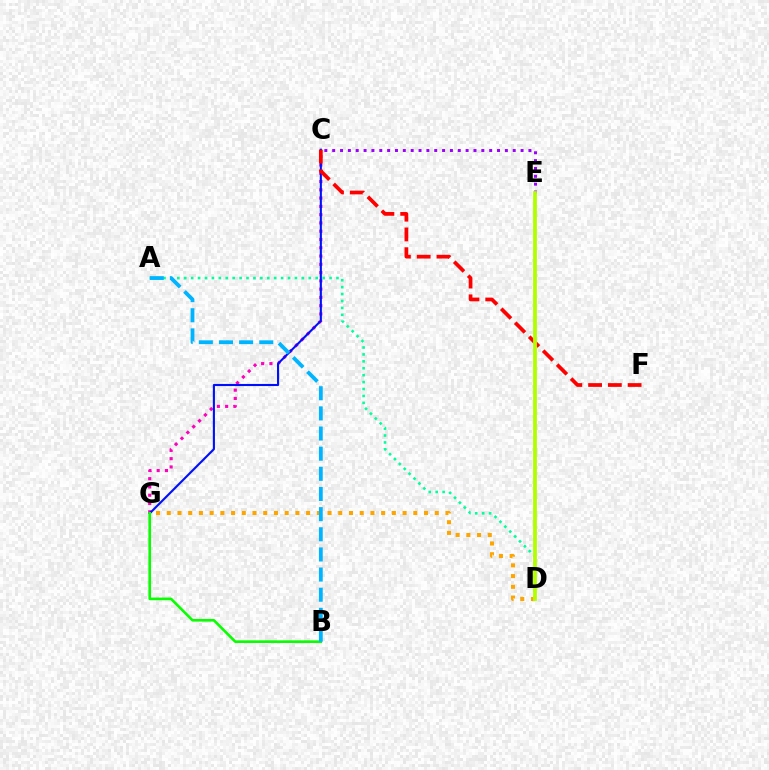{('C', 'E'): [{'color': '#9b00ff', 'line_style': 'dotted', 'thickness': 2.13}], ('C', 'G'): [{'color': '#ff00bd', 'line_style': 'dotted', 'thickness': 2.25}, {'color': '#0010ff', 'line_style': 'solid', 'thickness': 1.52}], ('D', 'G'): [{'color': '#ffa500', 'line_style': 'dotted', 'thickness': 2.91}], ('C', 'F'): [{'color': '#ff0000', 'line_style': 'dashed', 'thickness': 2.68}], ('A', 'D'): [{'color': '#00ff9d', 'line_style': 'dotted', 'thickness': 1.88}], ('B', 'G'): [{'color': '#08ff00', 'line_style': 'solid', 'thickness': 1.89}], ('D', 'E'): [{'color': '#b3ff00', 'line_style': 'solid', 'thickness': 2.72}], ('A', 'B'): [{'color': '#00b5ff', 'line_style': 'dashed', 'thickness': 2.74}]}